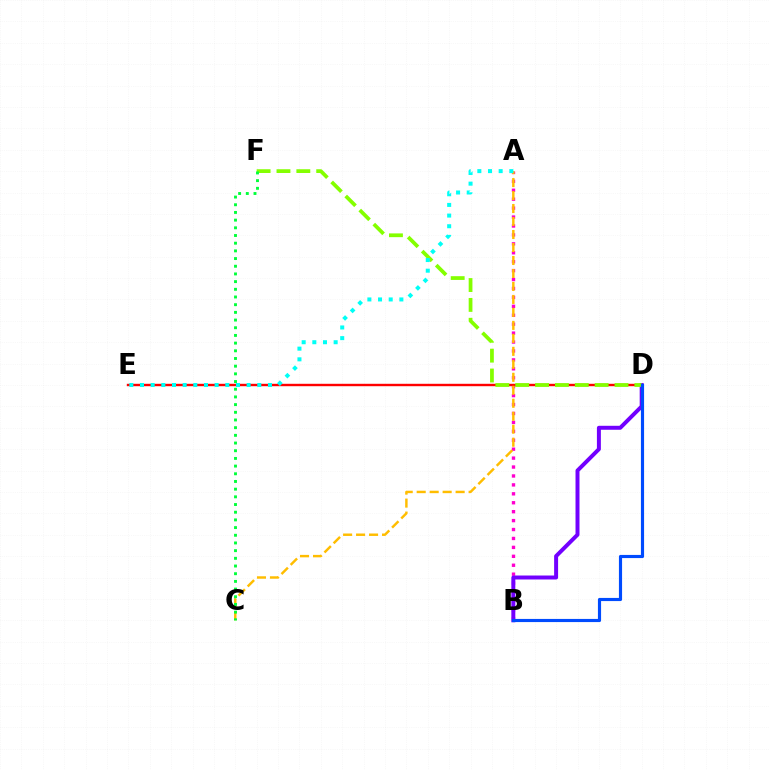{('A', 'B'): [{'color': '#ff00cf', 'line_style': 'dotted', 'thickness': 2.43}], ('D', 'E'): [{'color': '#ff0000', 'line_style': 'solid', 'thickness': 1.73}], ('A', 'C'): [{'color': '#ffbd00', 'line_style': 'dashed', 'thickness': 1.76}], ('B', 'D'): [{'color': '#7200ff', 'line_style': 'solid', 'thickness': 2.86}, {'color': '#004bff', 'line_style': 'solid', 'thickness': 2.27}], ('D', 'F'): [{'color': '#84ff00', 'line_style': 'dashed', 'thickness': 2.7}], ('A', 'E'): [{'color': '#00fff6', 'line_style': 'dotted', 'thickness': 2.9}], ('C', 'F'): [{'color': '#00ff39', 'line_style': 'dotted', 'thickness': 2.09}]}